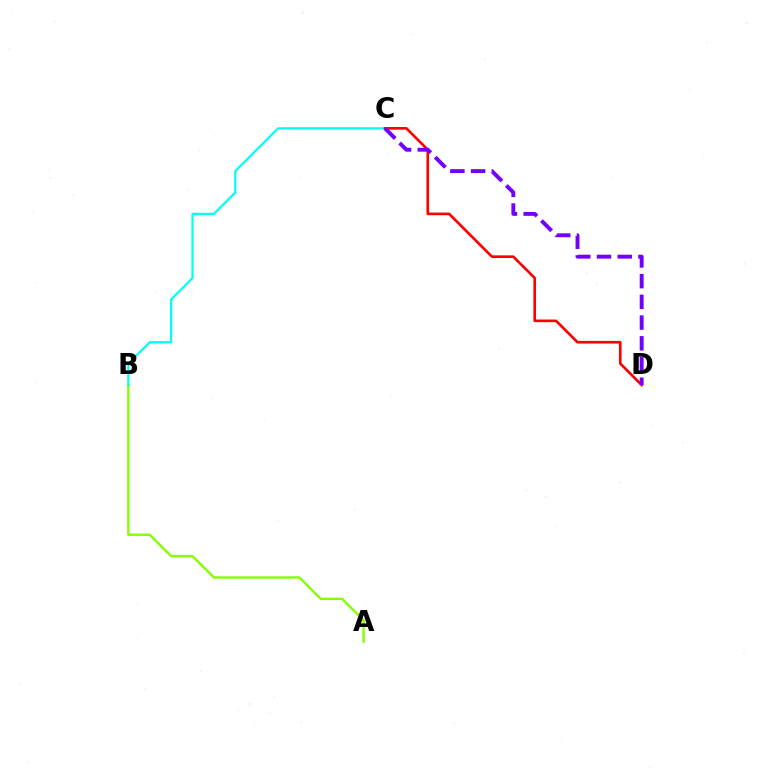{('A', 'B'): [{'color': '#84ff00', 'line_style': 'solid', 'thickness': 1.71}], ('B', 'C'): [{'color': '#00fff6', 'line_style': 'solid', 'thickness': 1.6}], ('C', 'D'): [{'color': '#ff0000', 'line_style': 'solid', 'thickness': 1.9}, {'color': '#7200ff', 'line_style': 'dashed', 'thickness': 2.81}]}